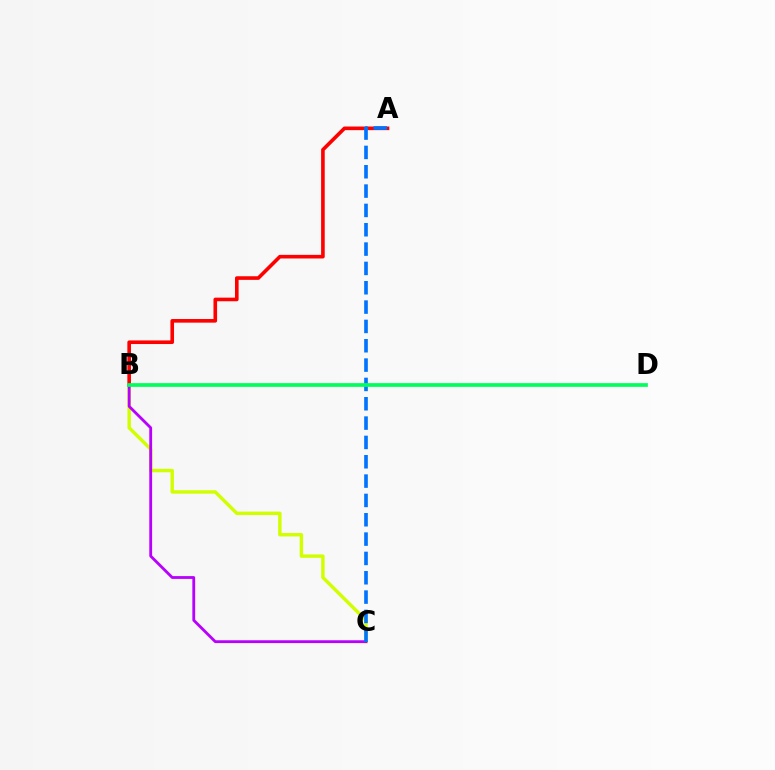{('B', 'C'): [{'color': '#d1ff00', 'line_style': 'solid', 'thickness': 2.47}, {'color': '#b900ff', 'line_style': 'solid', 'thickness': 2.03}], ('A', 'B'): [{'color': '#ff0000', 'line_style': 'solid', 'thickness': 2.61}], ('A', 'C'): [{'color': '#0074ff', 'line_style': 'dashed', 'thickness': 2.63}], ('B', 'D'): [{'color': '#00ff5c', 'line_style': 'solid', 'thickness': 2.67}]}